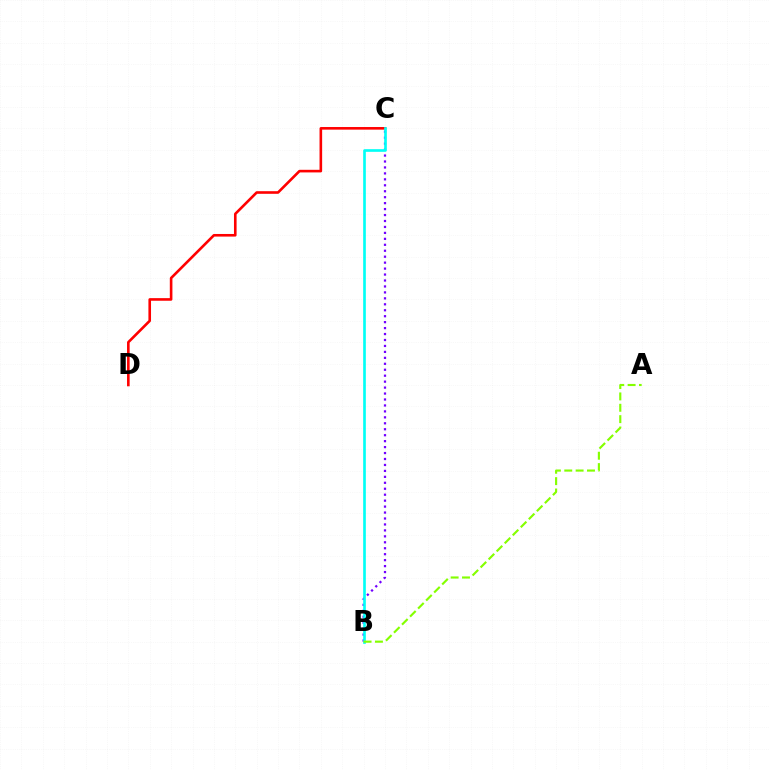{('C', 'D'): [{'color': '#ff0000', 'line_style': 'solid', 'thickness': 1.88}], ('B', 'C'): [{'color': '#7200ff', 'line_style': 'dotted', 'thickness': 1.62}, {'color': '#00fff6', 'line_style': 'solid', 'thickness': 1.91}], ('A', 'B'): [{'color': '#84ff00', 'line_style': 'dashed', 'thickness': 1.54}]}